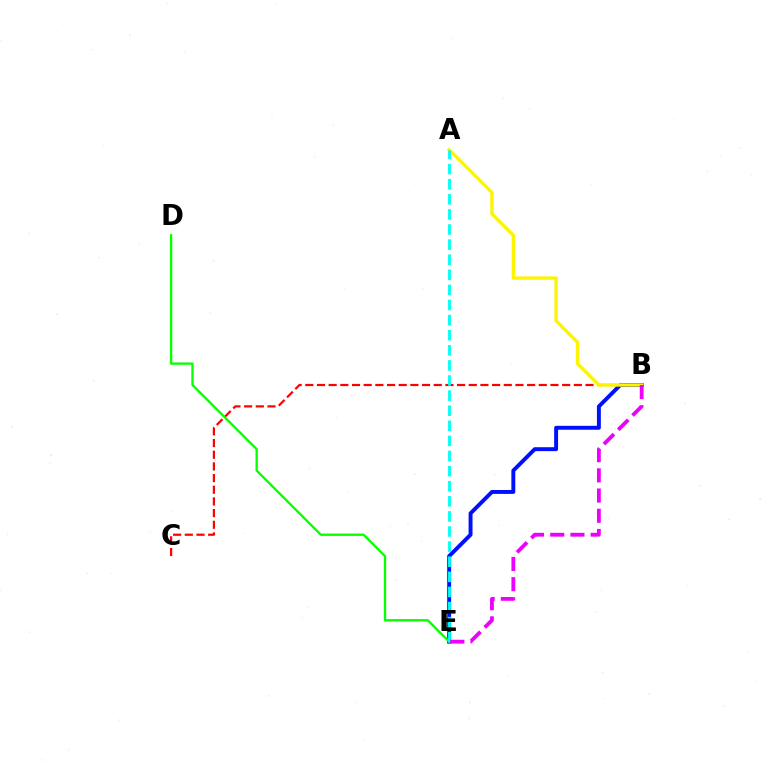{('B', 'E'): [{'color': '#0010ff', 'line_style': 'solid', 'thickness': 2.83}, {'color': '#ee00ff', 'line_style': 'dashed', 'thickness': 2.74}], ('B', 'C'): [{'color': '#ff0000', 'line_style': 'dashed', 'thickness': 1.59}], ('D', 'E'): [{'color': '#08ff00', 'line_style': 'solid', 'thickness': 1.68}], ('A', 'B'): [{'color': '#fcf500', 'line_style': 'solid', 'thickness': 2.41}], ('A', 'E'): [{'color': '#00fff6', 'line_style': 'dashed', 'thickness': 2.05}]}